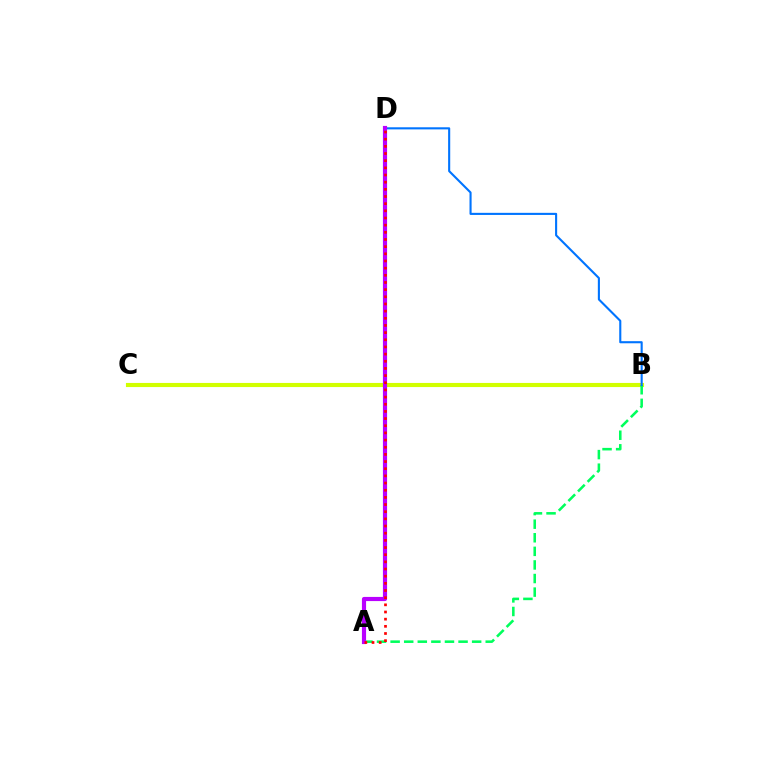{('B', 'C'): [{'color': '#d1ff00', 'line_style': 'solid', 'thickness': 2.97}], ('A', 'B'): [{'color': '#00ff5c', 'line_style': 'dashed', 'thickness': 1.85}], ('B', 'D'): [{'color': '#0074ff', 'line_style': 'solid', 'thickness': 1.51}], ('A', 'D'): [{'color': '#b900ff', 'line_style': 'solid', 'thickness': 2.99}, {'color': '#ff0000', 'line_style': 'dotted', 'thickness': 1.95}]}